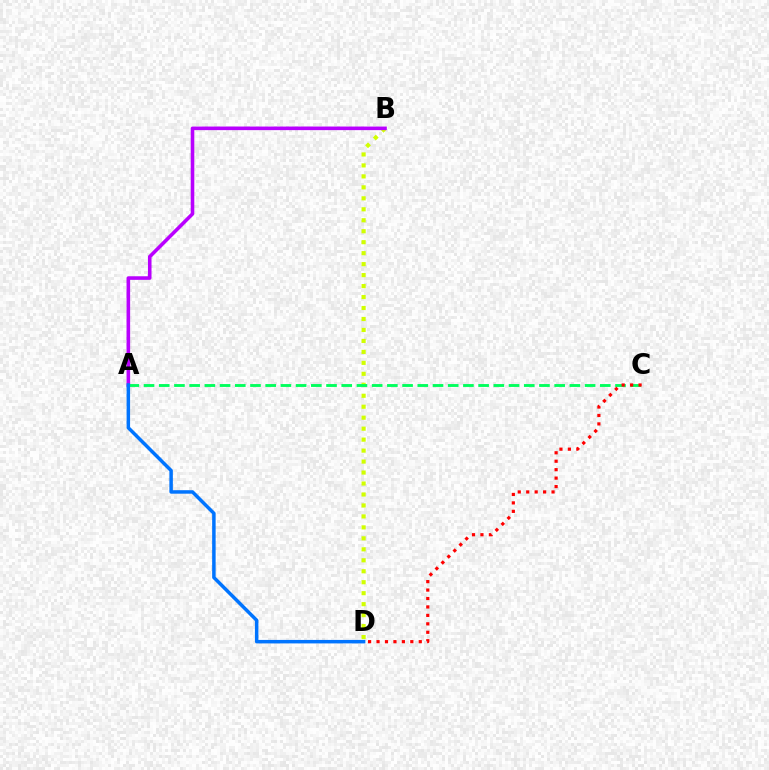{('B', 'D'): [{'color': '#d1ff00', 'line_style': 'dotted', 'thickness': 2.98}], ('A', 'B'): [{'color': '#b900ff', 'line_style': 'solid', 'thickness': 2.58}], ('A', 'C'): [{'color': '#00ff5c', 'line_style': 'dashed', 'thickness': 2.07}], ('C', 'D'): [{'color': '#ff0000', 'line_style': 'dotted', 'thickness': 2.29}], ('A', 'D'): [{'color': '#0074ff', 'line_style': 'solid', 'thickness': 2.51}]}